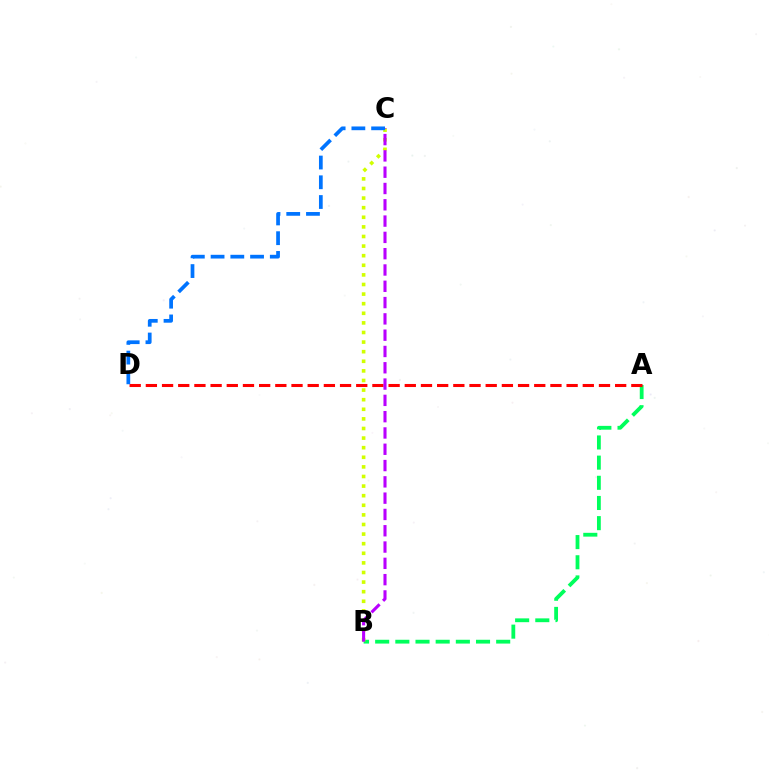{('A', 'B'): [{'color': '#00ff5c', 'line_style': 'dashed', 'thickness': 2.74}], ('B', 'C'): [{'color': '#d1ff00', 'line_style': 'dotted', 'thickness': 2.61}, {'color': '#b900ff', 'line_style': 'dashed', 'thickness': 2.21}], ('A', 'D'): [{'color': '#ff0000', 'line_style': 'dashed', 'thickness': 2.2}], ('C', 'D'): [{'color': '#0074ff', 'line_style': 'dashed', 'thickness': 2.68}]}